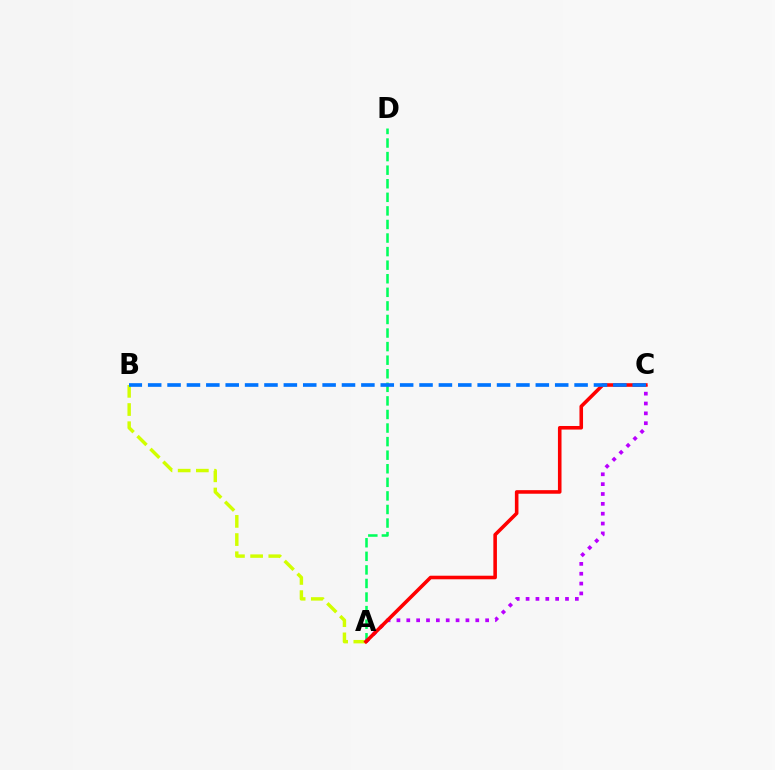{('A', 'B'): [{'color': '#d1ff00', 'line_style': 'dashed', 'thickness': 2.47}], ('A', 'D'): [{'color': '#00ff5c', 'line_style': 'dashed', 'thickness': 1.84}], ('A', 'C'): [{'color': '#b900ff', 'line_style': 'dotted', 'thickness': 2.68}, {'color': '#ff0000', 'line_style': 'solid', 'thickness': 2.58}], ('B', 'C'): [{'color': '#0074ff', 'line_style': 'dashed', 'thickness': 2.63}]}